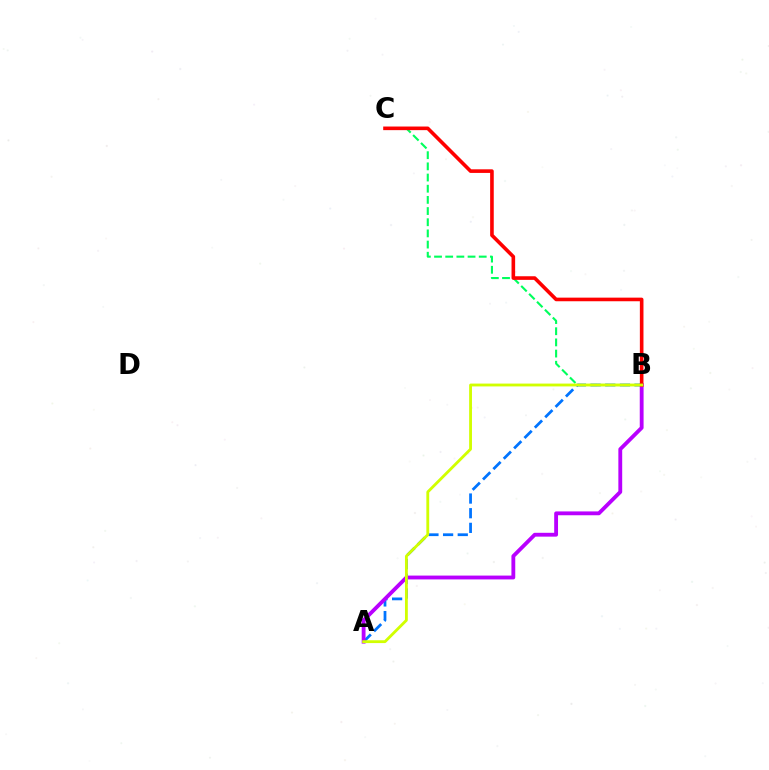{('A', 'B'): [{'color': '#0074ff', 'line_style': 'dashed', 'thickness': 1.99}, {'color': '#b900ff', 'line_style': 'solid', 'thickness': 2.76}, {'color': '#d1ff00', 'line_style': 'solid', 'thickness': 2.04}], ('B', 'C'): [{'color': '#00ff5c', 'line_style': 'dashed', 'thickness': 1.52}, {'color': '#ff0000', 'line_style': 'solid', 'thickness': 2.6}]}